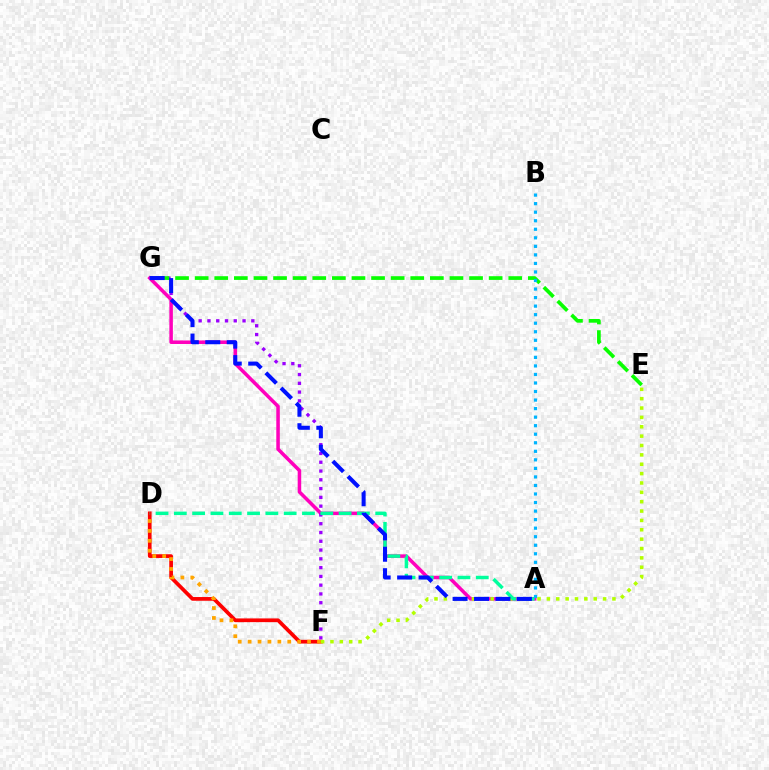{('D', 'F'): [{'color': '#ff0000', 'line_style': 'solid', 'thickness': 2.68}, {'color': '#ffa500', 'line_style': 'dotted', 'thickness': 2.69}], ('A', 'G'): [{'color': '#ff00bd', 'line_style': 'solid', 'thickness': 2.54}, {'color': '#0010ff', 'line_style': 'dashed', 'thickness': 2.91}], ('F', 'G'): [{'color': '#9b00ff', 'line_style': 'dotted', 'thickness': 2.39}], ('E', 'G'): [{'color': '#08ff00', 'line_style': 'dashed', 'thickness': 2.66}], ('E', 'F'): [{'color': '#b3ff00', 'line_style': 'dotted', 'thickness': 2.54}], ('A', 'D'): [{'color': '#00ff9d', 'line_style': 'dashed', 'thickness': 2.49}], ('A', 'B'): [{'color': '#00b5ff', 'line_style': 'dotted', 'thickness': 2.32}]}